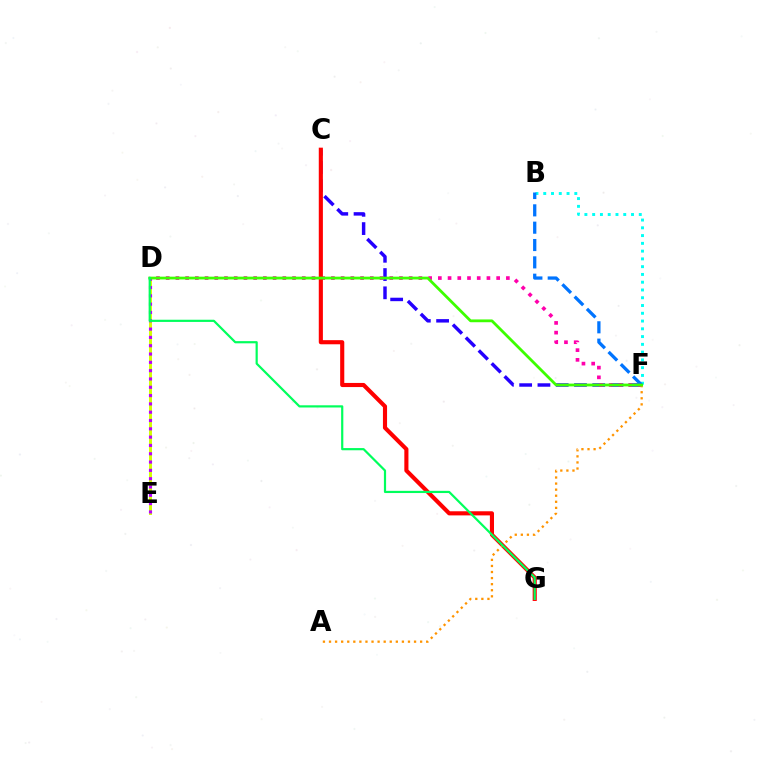{('D', 'E'): [{'color': '#d1ff00', 'line_style': 'solid', 'thickness': 2.12}, {'color': '#b900ff', 'line_style': 'dotted', 'thickness': 2.26}], ('C', 'F'): [{'color': '#2500ff', 'line_style': 'dashed', 'thickness': 2.48}], ('D', 'F'): [{'color': '#ff00ac', 'line_style': 'dotted', 'thickness': 2.64}, {'color': '#3dff00', 'line_style': 'solid', 'thickness': 2.0}], ('C', 'G'): [{'color': '#ff0000', 'line_style': 'solid', 'thickness': 2.96}], ('B', 'F'): [{'color': '#00fff6', 'line_style': 'dotted', 'thickness': 2.11}, {'color': '#0074ff', 'line_style': 'dashed', 'thickness': 2.36}], ('A', 'F'): [{'color': '#ff9400', 'line_style': 'dotted', 'thickness': 1.65}], ('D', 'G'): [{'color': '#00ff5c', 'line_style': 'solid', 'thickness': 1.58}]}